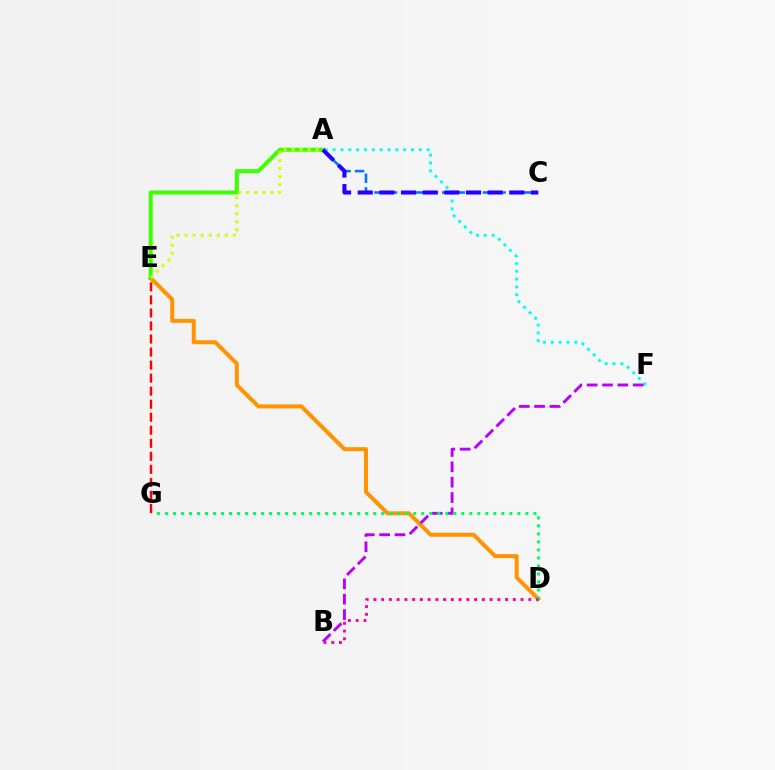{('A', 'C'): [{'color': '#0074ff', 'line_style': 'dashed', 'thickness': 1.84}, {'color': '#2500ff', 'line_style': 'dashed', 'thickness': 2.94}], ('D', 'E'): [{'color': '#ff9400', 'line_style': 'solid', 'thickness': 2.89}], ('A', 'F'): [{'color': '#00fff6', 'line_style': 'dotted', 'thickness': 2.13}], ('B', 'F'): [{'color': '#b900ff', 'line_style': 'dashed', 'thickness': 2.09}], ('A', 'E'): [{'color': '#3dff00', 'line_style': 'solid', 'thickness': 2.89}, {'color': '#d1ff00', 'line_style': 'dotted', 'thickness': 2.18}], ('D', 'G'): [{'color': '#00ff5c', 'line_style': 'dotted', 'thickness': 2.18}], ('E', 'G'): [{'color': '#ff0000', 'line_style': 'dashed', 'thickness': 1.77}], ('B', 'D'): [{'color': '#ff00ac', 'line_style': 'dotted', 'thickness': 2.1}]}